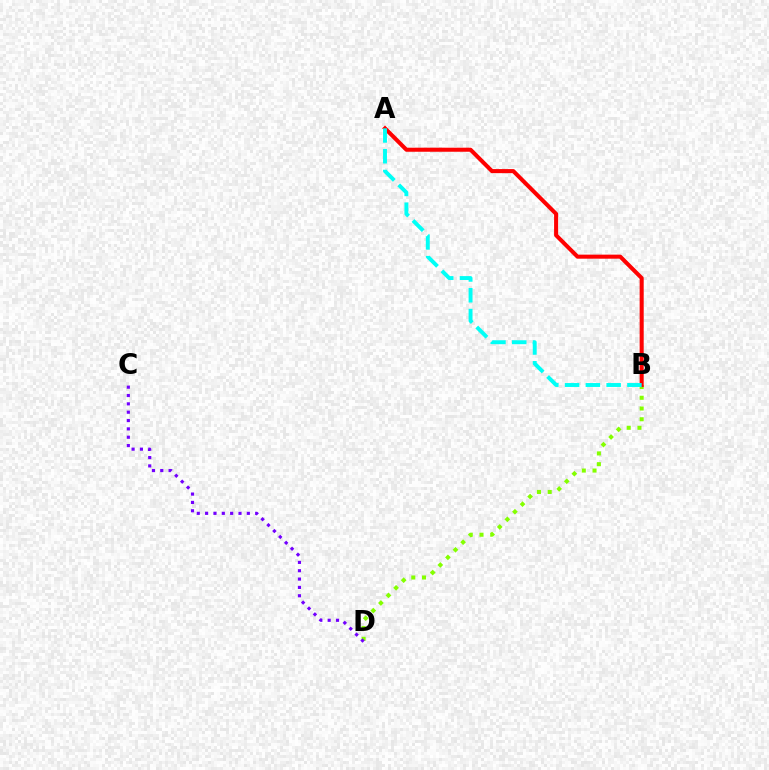{('B', 'D'): [{'color': '#84ff00', 'line_style': 'dotted', 'thickness': 2.92}], ('A', 'B'): [{'color': '#ff0000', 'line_style': 'solid', 'thickness': 2.92}, {'color': '#00fff6', 'line_style': 'dashed', 'thickness': 2.82}], ('C', 'D'): [{'color': '#7200ff', 'line_style': 'dotted', 'thickness': 2.27}]}